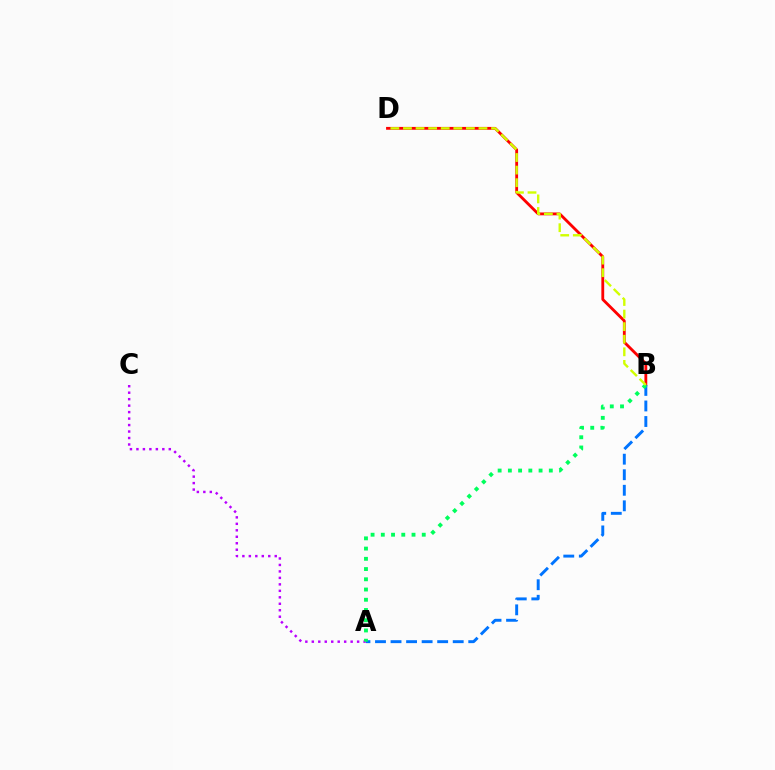{('B', 'D'): [{'color': '#ff0000', 'line_style': 'solid', 'thickness': 2.03}, {'color': '#d1ff00', 'line_style': 'dashed', 'thickness': 1.71}], ('A', 'B'): [{'color': '#0074ff', 'line_style': 'dashed', 'thickness': 2.11}, {'color': '#00ff5c', 'line_style': 'dotted', 'thickness': 2.78}], ('A', 'C'): [{'color': '#b900ff', 'line_style': 'dotted', 'thickness': 1.76}]}